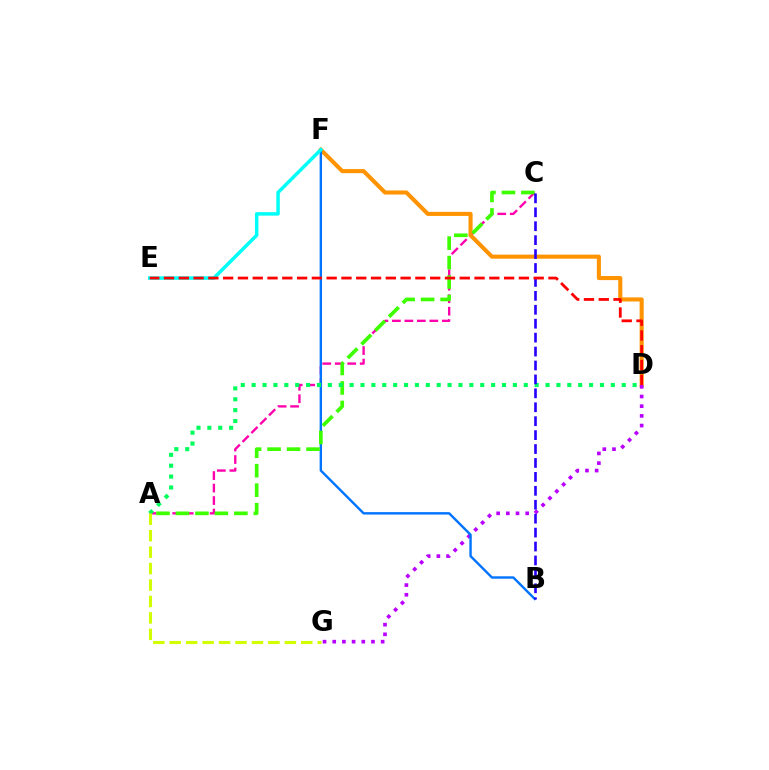{('A', 'C'): [{'color': '#ff00ac', 'line_style': 'dashed', 'thickness': 1.7}, {'color': '#3dff00', 'line_style': 'dashed', 'thickness': 2.65}], ('D', 'F'): [{'color': '#ff9400', 'line_style': 'solid', 'thickness': 2.94}], ('D', 'G'): [{'color': '#b900ff', 'line_style': 'dotted', 'thickness': 2.63}], ('B', 'F'): [{'color': '#0074ff', 'line_style': 'solid', 'thickness': 1.73}], ('A', 'D'): [{'color': '#00ff5c', 'line_style': 'dotted', 'thickness': 2.96}], ('E', 'F'): [{'color': '#00fff6', 'line_style': 'solid', 'thickness': 2.51}], ('B', 'C'): [{'color': '#2500ff', 'line_style': 'dashed', 'thickness': 1.89}], ('A', 'G'): [{'color': '#d1ff00', 'line_style': 'dashed', 'thickness': 2.23}], ('D', 'E'): [{'color': '#ff0000', 'line_style': 'dashed', 'thickness': 2.01}]}